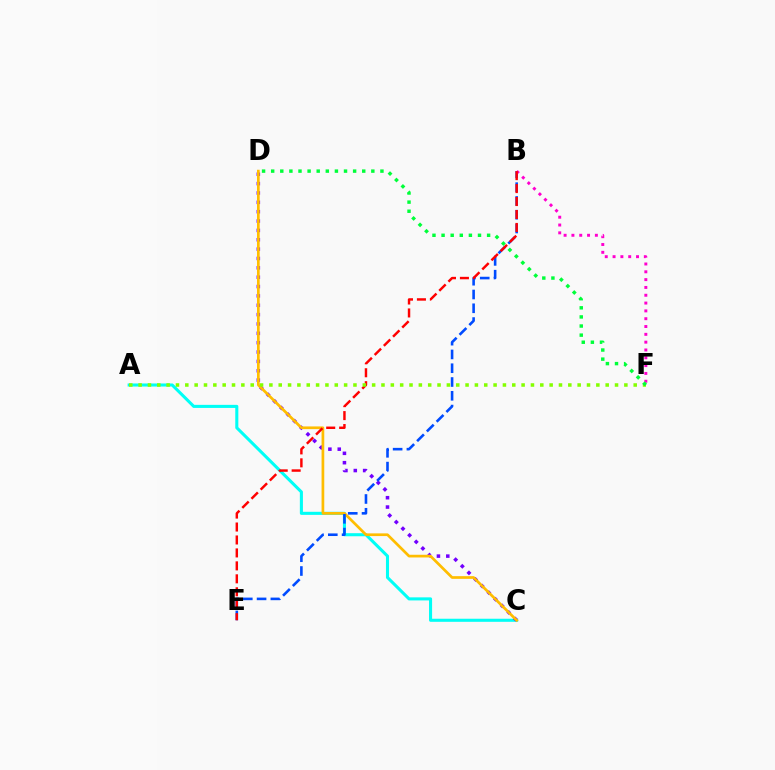{('A', 'C'): [{'color': '#00fff6', 'line_style': 'solid', 'thickness': 2.21}], ('C', 'D'): [{'color': '#7200ff', 'line_style': 'dotted', 'thickness': 2.54}, {'color': '#ffbd00', 'line_style': 'solid', 'thickness': 1.94}], ('B', 'E'): [{'color': '#004bff', 'line_style': 'dashed', 'thickness': 1.87}, {'color': '#ff0000', 'line_style': 'dashed', 'thickness': 1.76}], ('B', 'F'): [{'color': '#ff00cf', 'line_style': 'dotted', 'thickness': 2.12}], ('A', 'F'): [{'color': '#84ff00', 'line_style': 'dotted', 'thickness': 2.54}], ('D', 'F'): [{'color': '#00ff39', 'line_style': 'dotted', 'thickness': 2.47}]}